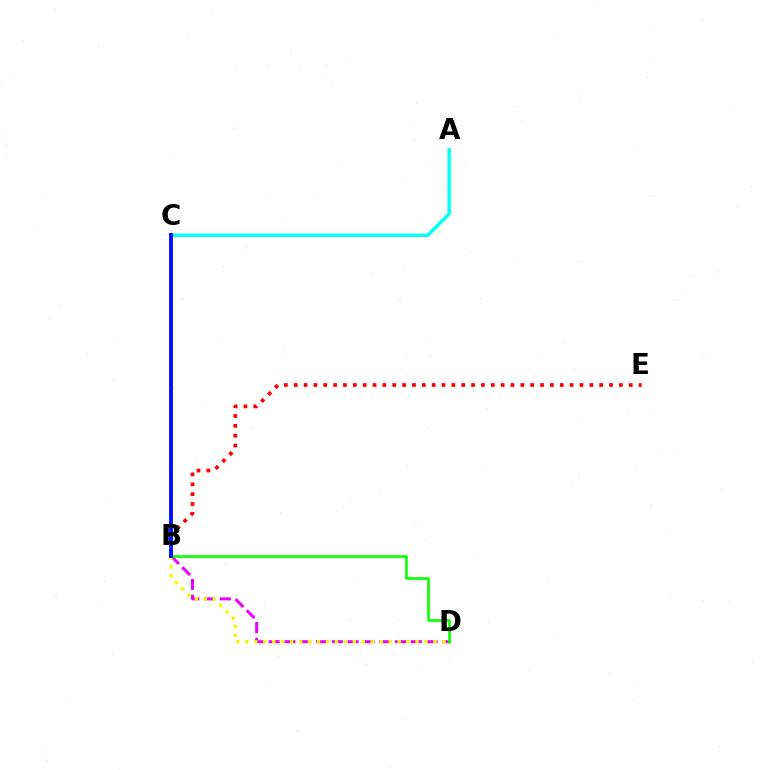{('B', 'D'): [{'color': '#ee00ff', 'line_style': 'dashed', 'thickness': 2.15}, {'color': '#08ff00', 'line_style': 'solid', 'thickness': 1.88}, {'color': '#fcf500', 'line_style': 'dotted', 'thickness': 2.44}], ('B', 'E'): [{'color': '#ff0000', 'line_style': 'dotted', 'thickness': 2.68}], ('A', 'C'): [{'color': '#00fff6', 'line_style': 'solid', 'thickness': 2.47}], ('B', 'C'): [{'color': '#0010ff', 'line_style': 'solid', 'thickness': 2.79}]}